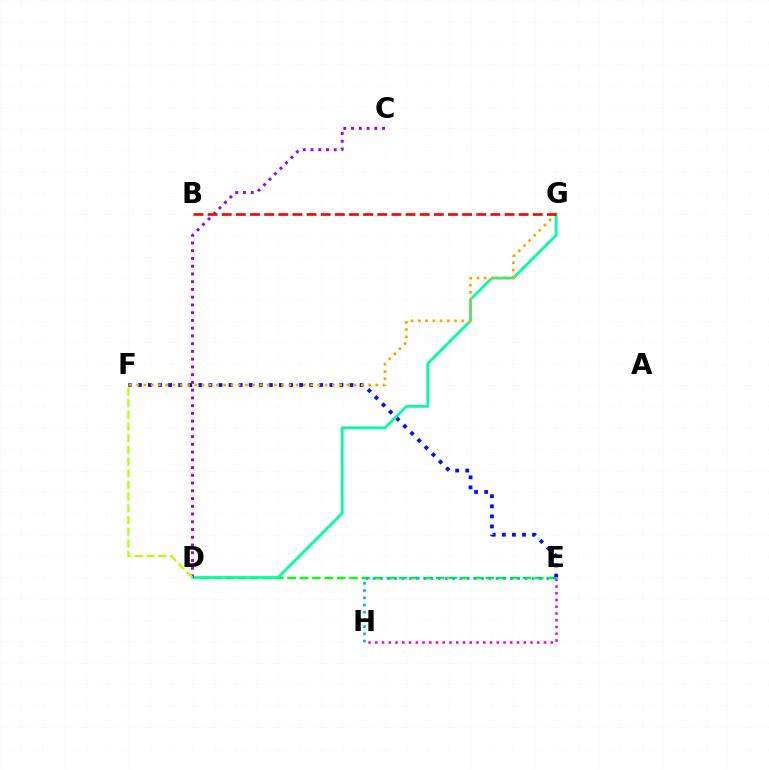{('D', 'E'): [{'color': '#08ff00', 'line_style': 'dashed', 'thickness': 1.68}], ('E', 'F'): [{'color': '#0010ff', 'line_style': 'dotted', 'thickness': 2.74}], ('E', 'H'): [{'color': '#ff00bd', 'line_style': 'dotted', 'thickness': 1.83}, {'color': '#00b5ff', 'line_style': 'dotted', 'thickness': 1.96}], ('D', 'G'): [{'color': '#00ff9d', 'line_style': 'solid', 'thickness': 1.96}], ('C', 'D'): [{'color': '#9b00ff', 'line_style': 'dotted', 'thickness': 2.1}], ('F', 'G'): [{'color': '#ffa500', 'line_style': 'dotted', 'thickness': 1.97}], ('B', 'G'): [{'color': '#ff0000', 'line_style': 'dashed', 'thickness': 1.92}], ('D', 'F'): [{'color': '#b3ff00', 'line_style': 'dashed', 'thickness': 1.59}]}